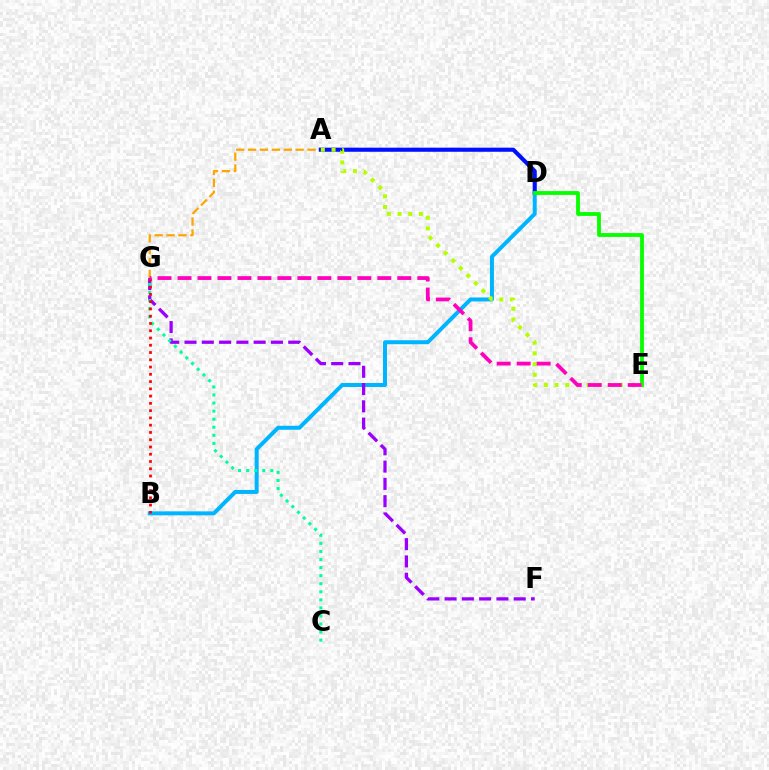{('B', 'D'): [{'color': '#00b5ff', 'line_style': 'solid', 'thickness': 2.86}], ('F', 'G'): [{'color': '#9b00ff', 'line_style': 'dashed', 'thickness': 2.35}], ('A', 'G'): [{'color': '#ffa500', 'line_style': 'dashed', 'thickness': 1.62}], ('A', 'D'): [{'color': '#0010ff', 'line_style': 'solid', 'thickness': 2.94}], ('C', 'G'): [{'color': '#00ff9d', 'line_style': 'dotted', 'thickness': 2.19}], ('D', 'E'): [{'color': '#08ff00', 'line_style': 'solid', 'thickness': 2.75}], ('A', 'E'): [{'color': '#b3ff00', 'line_style': 'dotted', 'thickness': 2.91}], ('B', 'G'): [{'color': '#ff0000', 'line_style': 'dotted', 'thickness': 1.97}], ('E', 'G'): [{'color': '#ff00bd', 'line_style': 'dashed', 'thickness': 2.71}]}